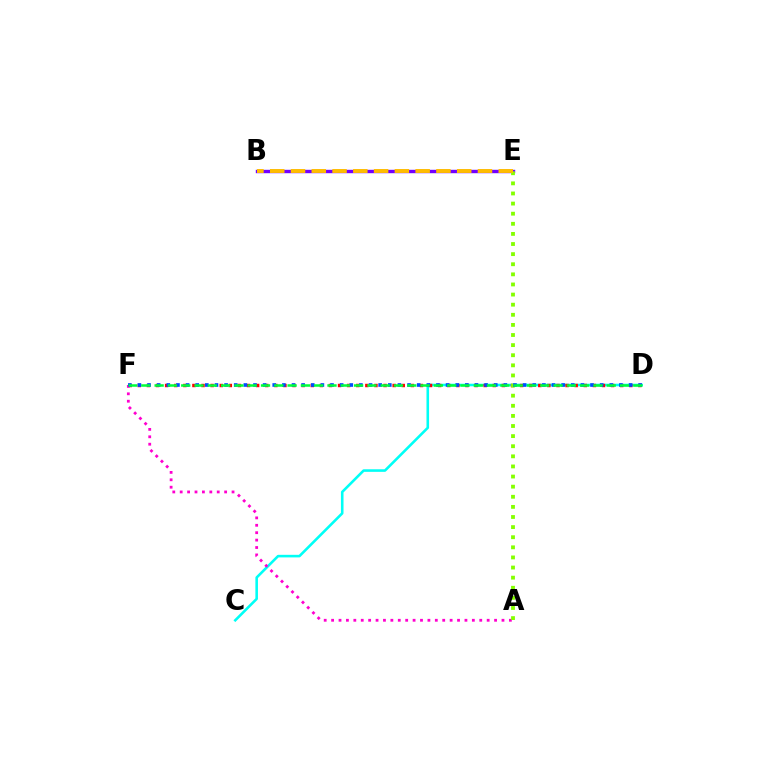{('C', 'D'): [{'color': '#00fff6', 'line_style': 'solid', 'thickness': 1.86}], ('D', 'F'): [{'color': '#ff0000', 'line_style': 'dotted', 'thickness': 2.47}, {'color': '#004bff', 'line_style': 'dotted', 'thickness': 2.62}, {'color': '#00ff39', 'line_style': 'dashed', 'thickness': 1.81}], ('A', 'F'): [{'color': '#ff00cf', 'line_style': 'dotted', 'thickness': 2.01}], ('B', 'E'): [{'color': '#7200ff', 'line_style': 'solid', 'thickness': 2.45}, {'color': '#ffbd00', 'line_style': 'dashed', 'thickness': 2.82}], ('A', 'E'): [{'color': '#84ff00', 'line_style': 'dotted', 'thickness': 2.75}]}